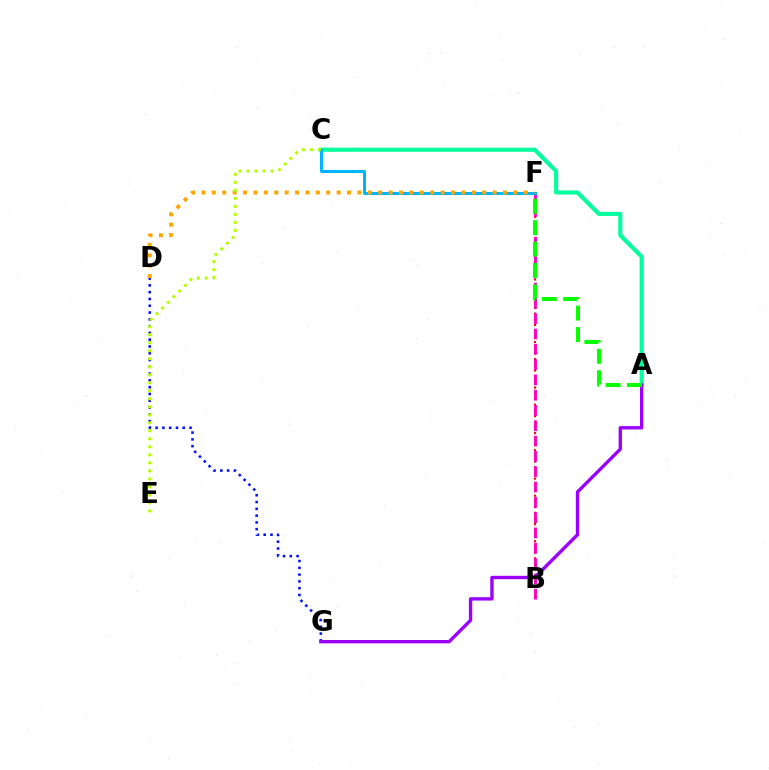{('D', 'G'): [{'color': '#0010ff', 'line_style': 'dotted', 'thickness': 1.84}], ('B', 'F'): [{'color': '#ff0000', 'line_style': 'dotted', 'thickness': 1.55}, {'color': '#ff00bd', 'line_style': 'dashed', 'thickness': 2.08}], ('A', 'C'): [{'color': '#00ff9d', 'line_style': 'solid', 'thickness': 2.95}], ('A', 'G'): [{'color': '#9b00ff', 'line_style': 'solid', 'thickness': 2.42}], ('C', 'F'): [{'color': '#00b5ff', 'line_style': 'solid', 'thickness': 2.16}], ('D', 'F'): [{'color': '#ffa500', 'line_style': 'dotted', 'thickness': 2.83}], ('C', 'E'): [{'color': '#b3ff00', 'line_style': 'dotted', 'thickness': 2.18}], ('A', 'F'): [{'color': '#08ff00', 'line_style': 'dashed', 'thickness': 2.91}]}